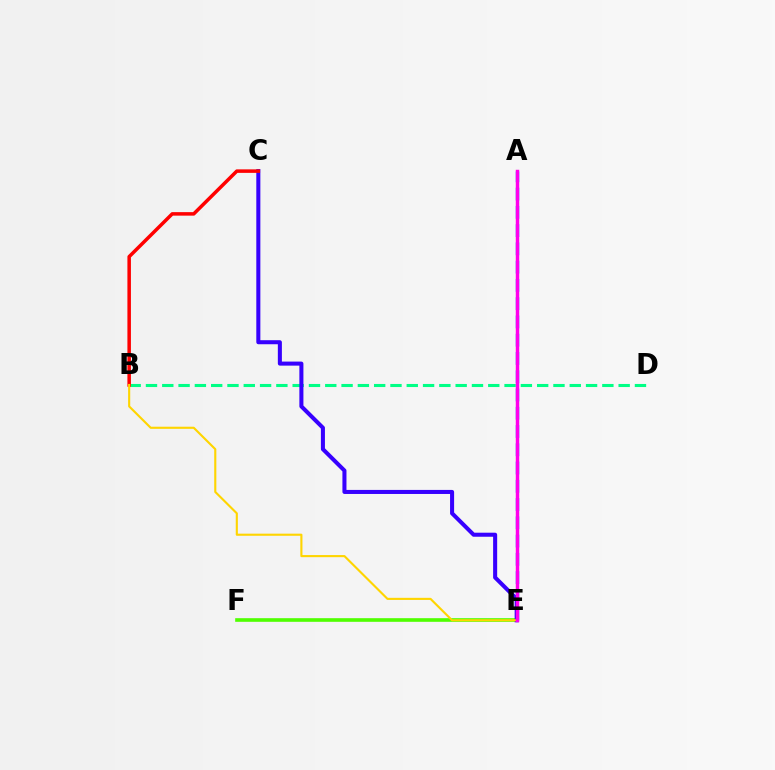{('E', 'F'): [{'color': '#4fff00', 'line_style': 'solid', 'thickness': 2.62}], ('B', 'D'): [{'color': '#00ff86', 'line_style': 'dashed', 'thickness': 2.21}], ('A', 'E'): [{'color': '#009eff', 'line_style': 'dashed', 'thickness': 2.48}, {'color': '#ff00ed', 'line_style': 'solid', 'thickness': 2.49}], ('C', 'E'): [{'color': '#3700ff', 'line_style': 'solid', 'thickness': 2.91}], ('B', 'C'): [{'color': '#ff0000', 'line_style': 'solid', 'thickness': 2.53}], ('B', 'E'): [{'color': '#ffd500', 'line_style': 'solid', 'thickness': 1.53}]}